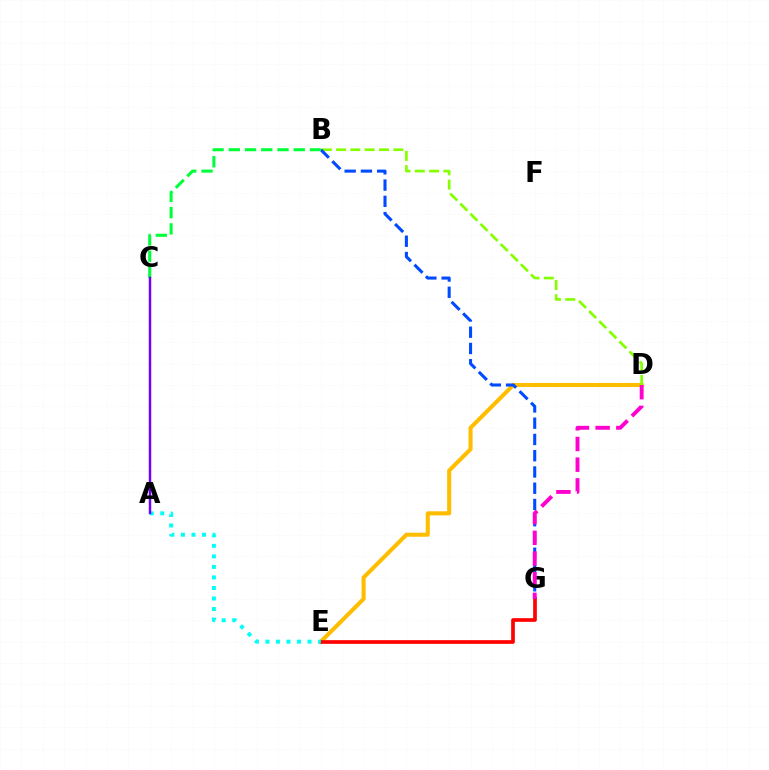{('D', 'E'): [{'color': '#ffbd00', 'line_style': 'solid', 'thickness': 2.93}], ('E', 'G'): [{'color': '#ff0000', 'line_style': 'solid', 'thickness': 2.65}], ('B', 'D'): [{'color': '#84ff00', 'line_style': 'dashed', 'thickness': 1.94}], ('B', 'G'): [{'color': '#004bff', 'line_style': 'dashed', 'thickness': 2.21}], ('B', 'C'): [{'color': '#00ff39', 'line_style': 'dashed', 'thickness': 2.2}], ('D', 'G'): [{'color': '#ff00cf', 'line_style': 'dashed', 'thickness': 2.81}], ('A', 'E'): [{'color': '#00fff6', 'line_style': 'dotted', 'thickness': 2.86}], ('A', 'C'): [{'color': '#7200ff', 'line_style': 'solid', 'thickness': 1.77}]}